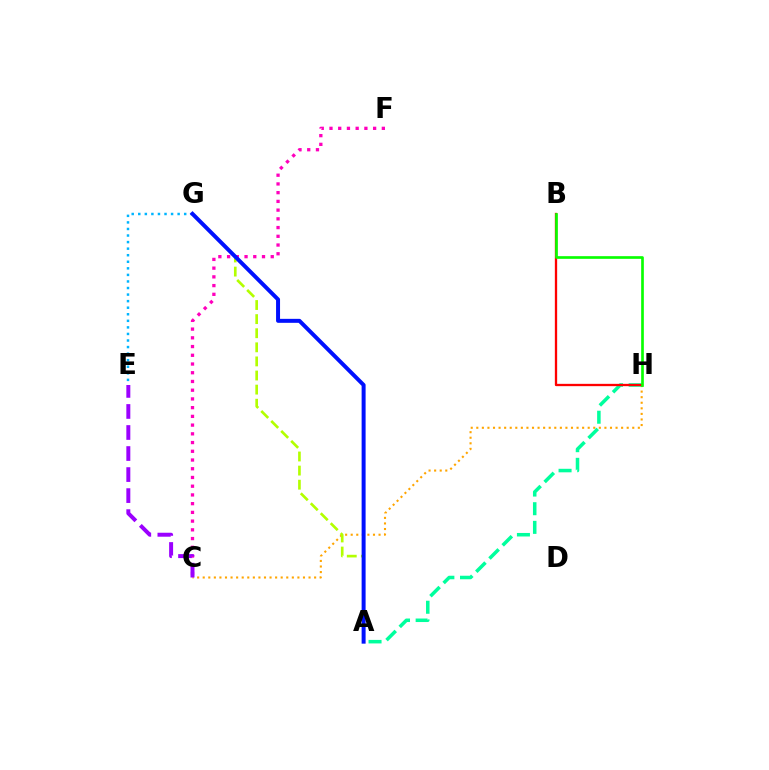{('E', 'G'): [{'color': '#00b5ff', 'line_style': 'dotted', 'thickness': 1.78}], ('C', 'H'): [{'color': '#ffa500', 'line_style': 'dotted', 'thickness': 1.51}], ('A', 'H'): [{'color': '#00ff9d', 'line_style': 'dashed', 'thickness': 2.53}], ('B', 'H'): [{'color': '#ff0000', 'line_style': 'solid', 'thickness': 1.66}, {'color': '#08ff00', 'line_style': 'solid', 'thickness': 1.92}], ('C', 'F'): [{'color': '#ff00bd', 'line_style': 'dotted', 'thickness': 2.37}], ('A', 'G'): [{'color': '#b3ff00', 'line_style': 'dashed', 'thickness': 1.92}, {'color': '#0010ff', 'line_style': 'solid', 'thickness': 2.86}], ('C', 'E'): [{'color': '#9b00ff', 'line_style': 'dashed', 'thickness': 2.86}]}